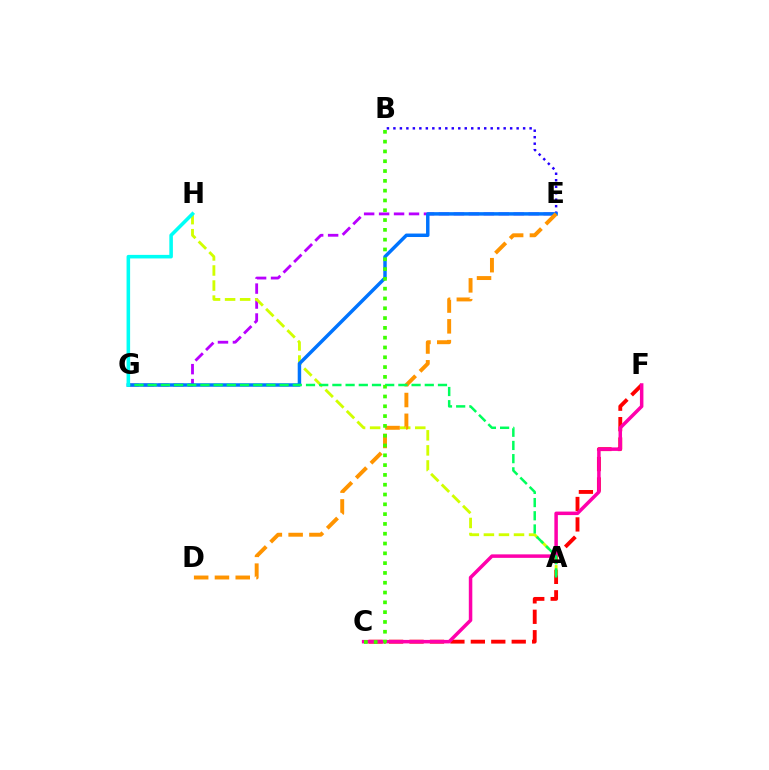{('C', 'F'): [{'color': '#ff0000', 'line_style': 'dashed', 'thickness': 2.78}, {'color': '#ff00ac', 'line_style': 'solid', 'thickness': 2.52}], ('E', 'G'): [{'color': '#b900ff', 'line_style': 'dashed', 'thickness': 2.03}, {'color': '#0074ff', 'line_style': 'solid', 'thickness': 2.5}], ('A', 'H'): [{'color': '#d1ff00', 'line_style': 'dashed', 'thickness': 2.04}], ('B', 'E'): [{'color': '#2500ff', 'line_style': 'dotted', 'thickness': 1.76}], ('D', 'E'): [{'color': '#ff9400', 'line_style': 'dashed', 'thickness': 2.82}], ('A', 'G'): [{'color': '#00ff5c', 'line_style': 'dashed', 'thickness': 1.79}], ('B', 'C'): [{'color': '#3dff00', 'line_style': 'dotted', 'thickness': 2.66}], ('G', 'H'): [{'color': '#00fff6', 'line_style': 'solid', 'thickness': 2.56}]}